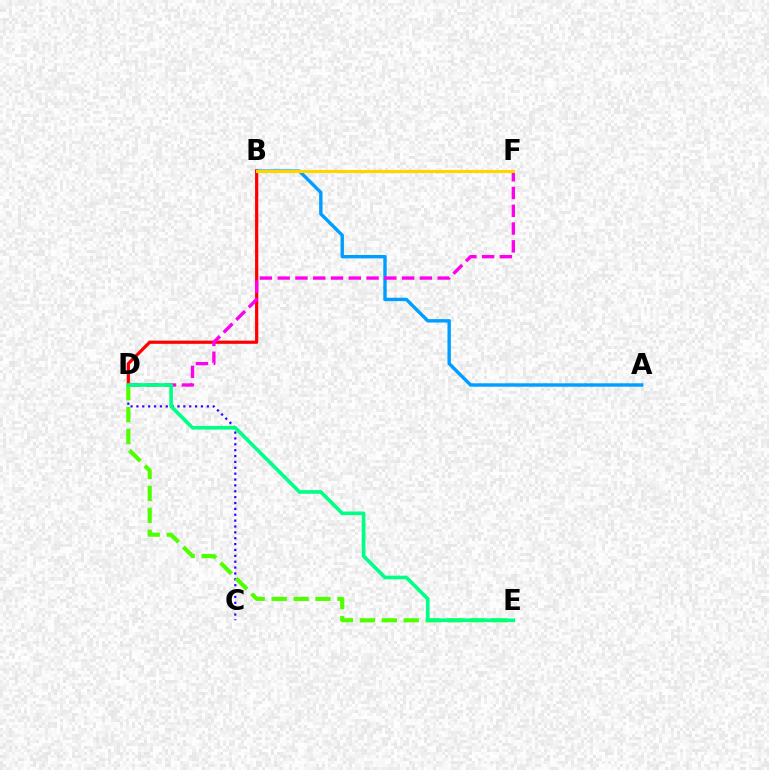{('C', 'D'): [{'color': '#3700ff', 'line_style': 'dotted', 'thickness': 1.59}], ('A', 'B'): [{'color': '#009eff', 'line_style': 'solid', 'thickness': 2.45}], ('B', 'D'): [{'color': '#ff0000', 'line_style': 'solid', 'thickness': 2.31}], ('D', 'F'): [{'color': '#ff00ed', 'line_style': 'dashed', 'thickness': 2.41}], ('B', 'F'): [{'color': '#ffd500', 'line_style': 'solid', 'thickness': 2.26}], ('D', 'E'): [{'color': '#4fff00', 'line_style': 'dashed', 'thickness': 2.98}, {'color': '#00ff86', 'line_style': 'solid', 'thickness': 2.62}]}